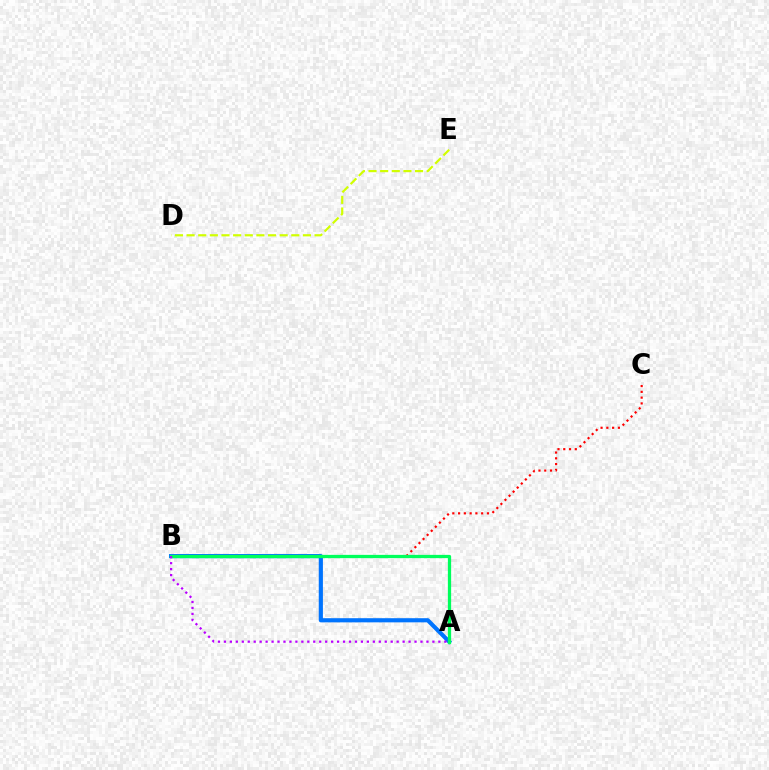{('B', 'C'): [{'color': '#ff0000', 'line_style': 'dotted', 'thickness': 1.57}], ('A', 'B'): [{'color': '#0074ff', 'line_style': 'solid', 'thickness': 2.99}, {'color': '#00ff5c', 'line_style': 'solid', 'thickness': 2.35}, {'color': '#b900ff', 'line_style': 'dotted', 'thickness': 1.62}], ('D', 'E'): [{'color': '#d1ff00', 'line_style': 'dashed', 'thickness': 1.58}]}